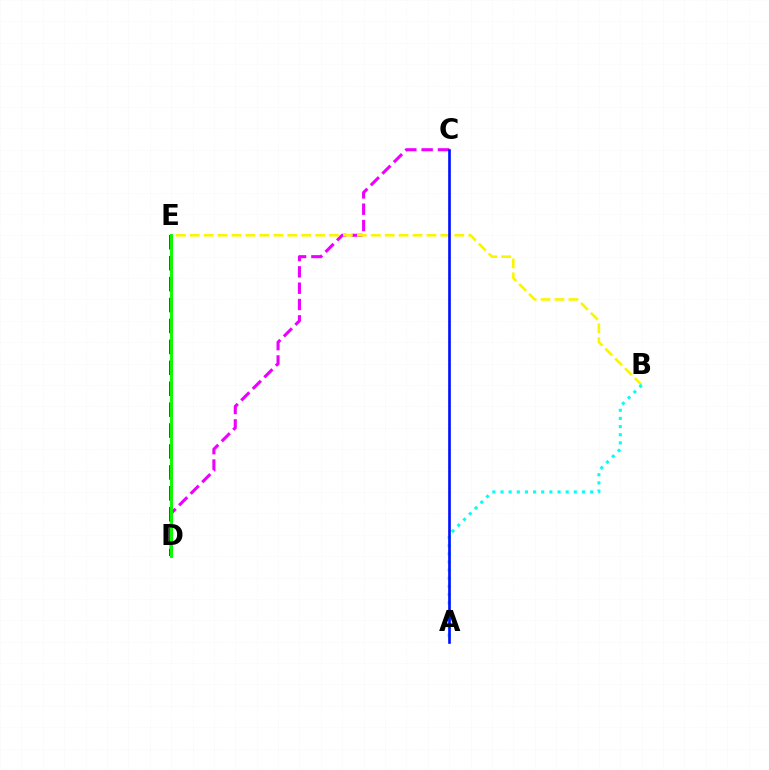{('C', 'D'): [{'color': '#ee00ff', 'line_style': 'dashed', 'thickness': 2.22}], ('B', 'E'): [{'color': '#fcf500', 'line_style': 'dashed', 'thickness': 1.89}], ('D', 'E'): [{'color': '#ff0000', 'line_style': 'dashed', 'thickness': 2.84}, {'color': '#08ff00', 'line_style': 'solid', 'thickness': 2.11}], ('A', 'B'): [{'color': '#00fff6', 'line_style': 'dotted', 'thickness': 2.21}], ('A', 'C'): [{'color': '#0010ff', 'line_style': 'solid', 'thickness': 1.91}]}